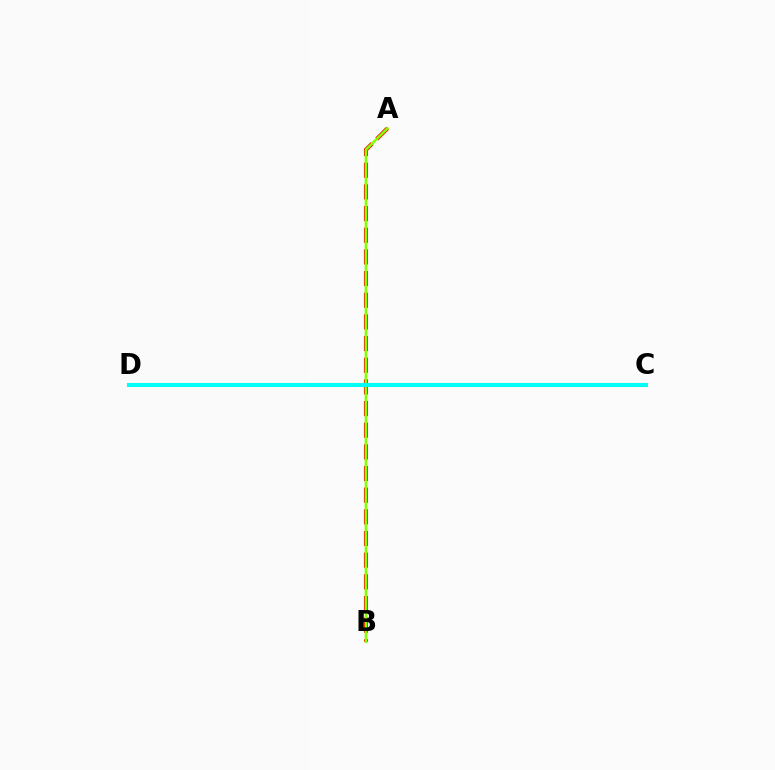{('C', 'D'): [{'color': '#7200ff', 'line_style': 'solid', 'thickness': 1.86}, {'color': '#00fff6', 'line_style': 'solid', 'thickness': 2.95}], ('A', 'B'): [{'color': '#ff0000', 'line_style': 'dashed', 'thickness': 2.94}, {'color': '#84ff00', 'line_style': 'solid', 'thickness': 1.87}]}